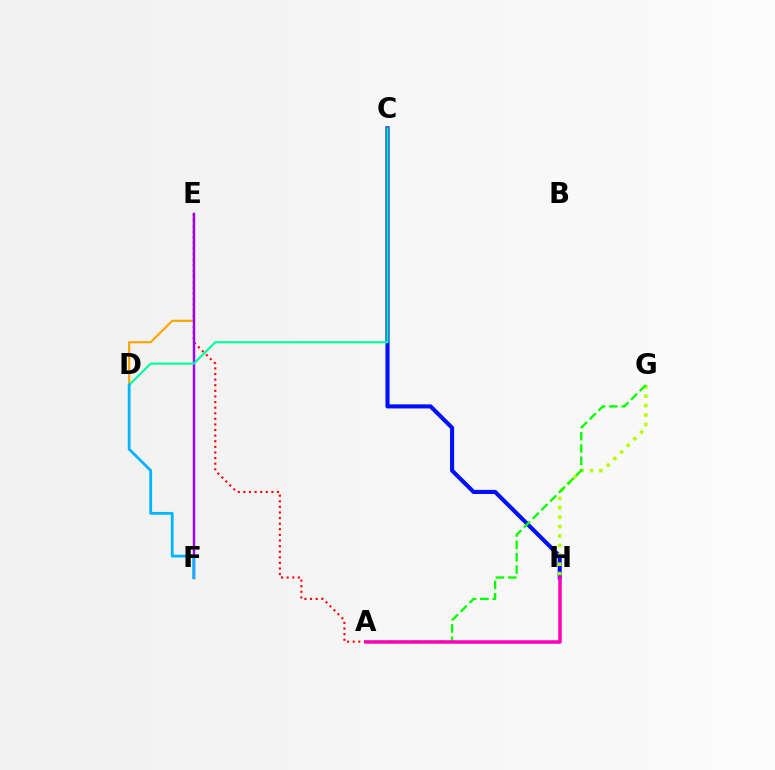{('C', 'H'): [{'color': '#0010ff', 'line_style': 'solid', 'thickness': 2.95}], ('A', 'E'): [{'color': '#ff0000', 'line_style': 'dotted', 'thickness': 1.52}], ('G', 'H'): [{'color': '#b3ff00', 'line_style': 'dotted', 'thickness': 2.56}], ('A', 'G'): [{'color': '#08ff00', 'line_style': 'dashed', 'thickness': 1.67}], ('D', 'E'): [{'color': '#ffa500', 'line_style': 'solid', 'thickness': 1.57}], ('E', 'F'): [{'color': '#9b00ff', 'line_style': 'solid', 'thickness': 1.75}], ('A', 'H'): [{'color': '#ff00bd', 'line_style': 'solid', 'thickness': 2.53}], ('C', 'D'): [{'color': '#00ff9d', 'line_style': 'solid', 'thickness': 1.55}], ('D', 'F'): [{'color': '#00b5ff', 'line_style': 'solid', 'thickness': 2.0}]}